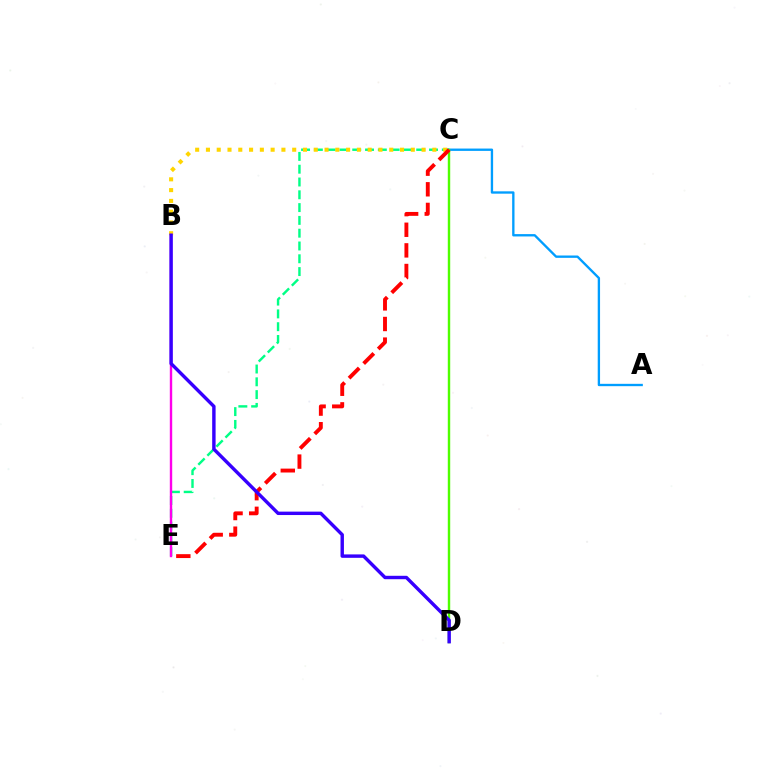{('A', 'C'): [{'color': '#009eff', 'line_style': 'solid', 'thickness': 1.69}], ('C', 'E'): [{'color': '#00ff86', 'line_style': 'dashed', 'thickness': 1.74}, {'color': '#ff0000', 'line_style': 'dashed', 'thickness': 2.8}], ('C', 'D'): [{'color': '#4fff00', 'line_style': 'solid', 'thickness': 1.74}], ('B', 'C'): [{'color': '#ffd500', 'line_style': 'dotted', 'thickness': 2.93}], ('B', 'E'): [{'color': '#ff00ed', 'line_style': 'solid', 'thickness': 1.73}], ('B', 'D'): [{'color': '#3700ff', 'line_style': 'solid', 'thickness': 2.46}]}